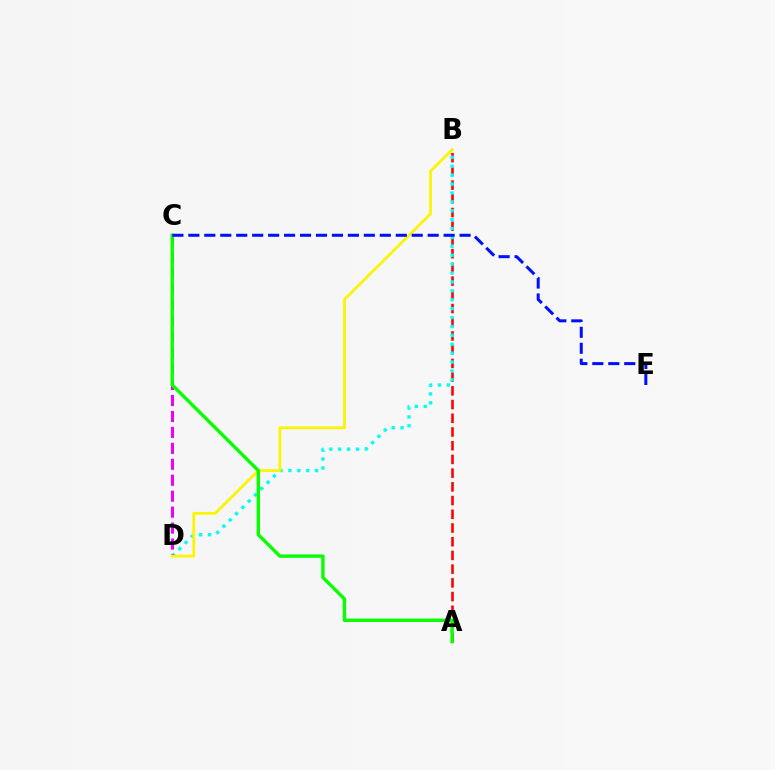{('A', 'B'): [{'color': '#ff0000', 'line_style': 'dashed', 'thickness': 1.86}], ('B', 'D'): [{'color': '#00fff6', 'line_style': 'dotted', 'thickness': 2.42}, {'color': '#fcf500', 'line_style': 'solid', 'thickness': 1.99}], ('C', 'D'): [{'color': '#ee00ff', 'line_style': 'dashed', 'thickness': 2.17}], ('A', 'C'): [{'color': '#08ff00', 'line_style': 'solid', 'thickness': 2.44}], ('C', 'E'): [{'color': '#0010ff', 'line_style': 'dashed', 'thickness': 2.17}]}